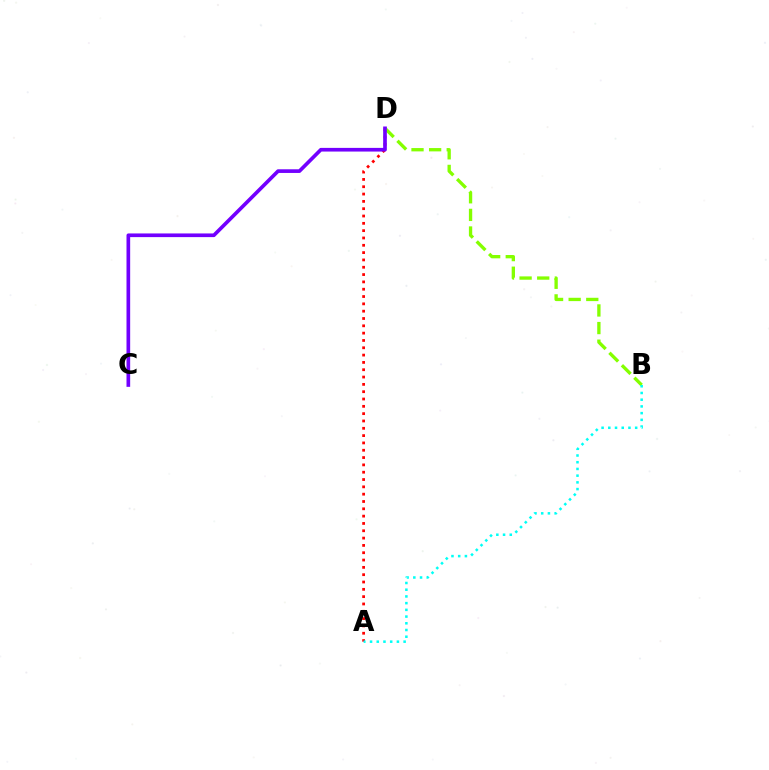{('A', 'D'): [{'color': '#ff0000', 'line_style': 'dotted', 'thickness': 1.99}], ('B', 'D'): [{'color': '#84ff00', 'line_style': 'dashed', 'thickness': 2.39}], ('A', 'B'): [{'color': '#00fff6', 'line_style': 'dotted', 'thickness': 1.82}], ('C', 'D'): [{'color': '#7200ff', 'line_style': 'solid', 'thickness': 2.64}]}